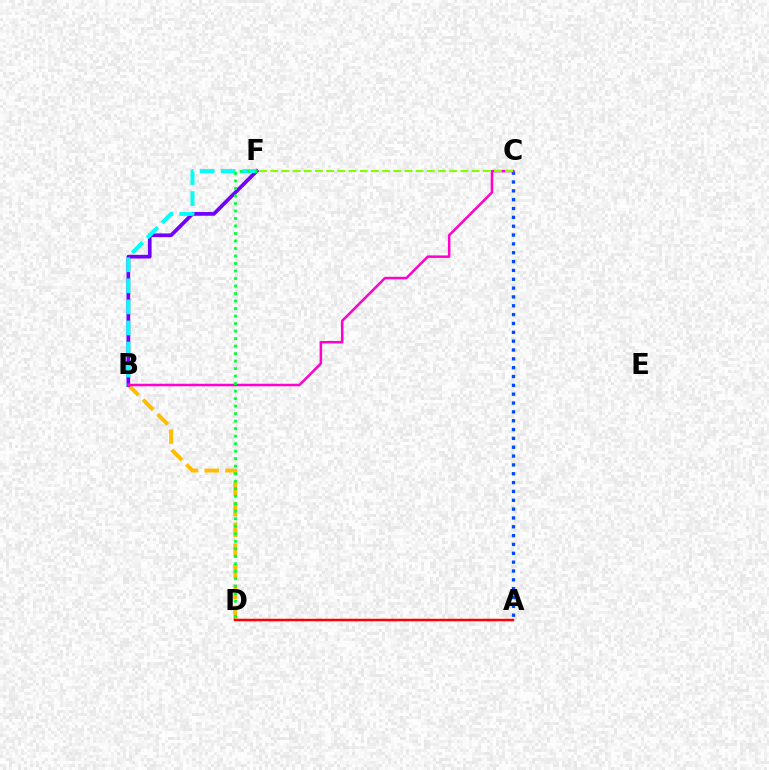{('A', 'C'): [{'color': '#004bff', 'line_style': 'dotted', 'thickness': 2.4}], ('B', 'D'): [{'color': '#ffbd00', 'line_style': 'dashed', 'thickness': 2.81}], ('B', 'F'): [{'color': '#7200ff', 'line_style': 'solid', 'thickness': 2.68}, {'color': '#00fff6', 'line_style': 'dashed', 'thickness': 2.86}], ('B', 'C'): [{'color': '#ff00cf', 'line_style': 'solid', 'thickness': 1.81}], ('A', 'D'): [{'color': '#ff0000', 'line_style': 'solid', 'thickness': 1.8}], ('C', 'F'): [{'color': '#84ff00', 'line_style': 'dashed', 'thickness': 1.52}], ('D', 'F'): [{'color': '#00ff39', 'line_style': 'dotted', 'thickness': 2.04}]}